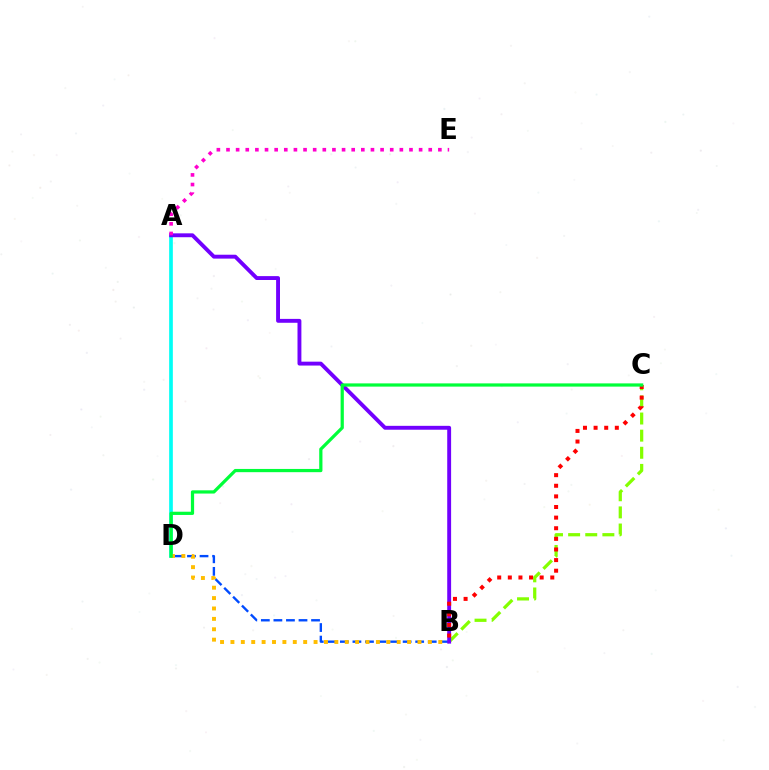{('B', 'C'): [{'color': '#84ff00', 'line_style': 'dashed', 'thickness': 2.33}, {'color': '#ff0000', 'line_style': 'dotted', 'thickness': 2.88}], ('A', 'D'): [{'color': '#00fff6', 'line_style': 'solid', 'thickness': 2.65}], ('B', 'D'): [{'color': '#004bff', 'line_style': 'dashed', 'thickness': 1.71}, {'color': '#ffbd00', 'line_style': 'dotted', 'thickness': 2.82}], ('A', 'B'): [{'color': '#7200ff', 'line_style': 'solid', 'thickness': 2.8}], ('C', 'D'): [{'color': '#00ff39', 'line_style': 'solid', 'thickness': 2.33}], ('A', 'E'): [{'color': '#ff00cf', 'line_style': 'dotted', 'thickness': 2.62}]}